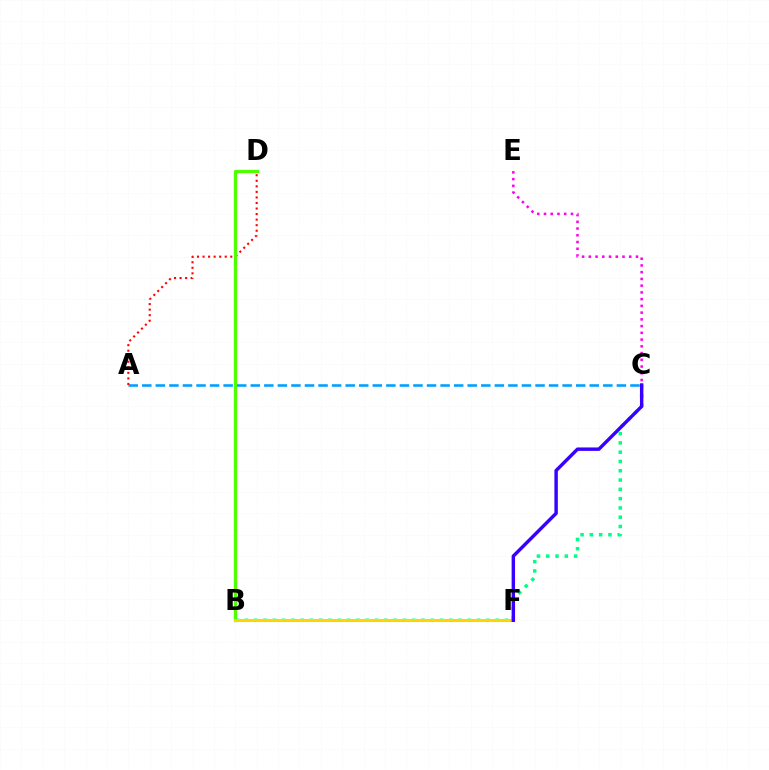{('A', 'C'): [{'color': '#009eff', 'line_style': 'dashed', 'thickness': 1.84}], ('A', 'D'): [{'color': '#ff0000', 'line_style': 'dotted', 'thickness': 1.51}], ('B', 'D'): [{'color': '#4fff00', 'line_style': 'solid', 'thickness': 2.37}], ('B', 'C'): [{'color': '#00ff86', 'line_style': 'dotted', 'thickness': 2.52}], ('C', 'E'): [{'color': '#ff00ed', 'line_style': 'dotted', 'thickness': 1.83}], ('B', 'F'): [{'color': '#ffd500', 'line_style': 'solid', 'thickness': 2.19}], ('C', 'F'): [{'color': '#3700ff', 'line_style': 'solid', 'thickness': 2.47}]}